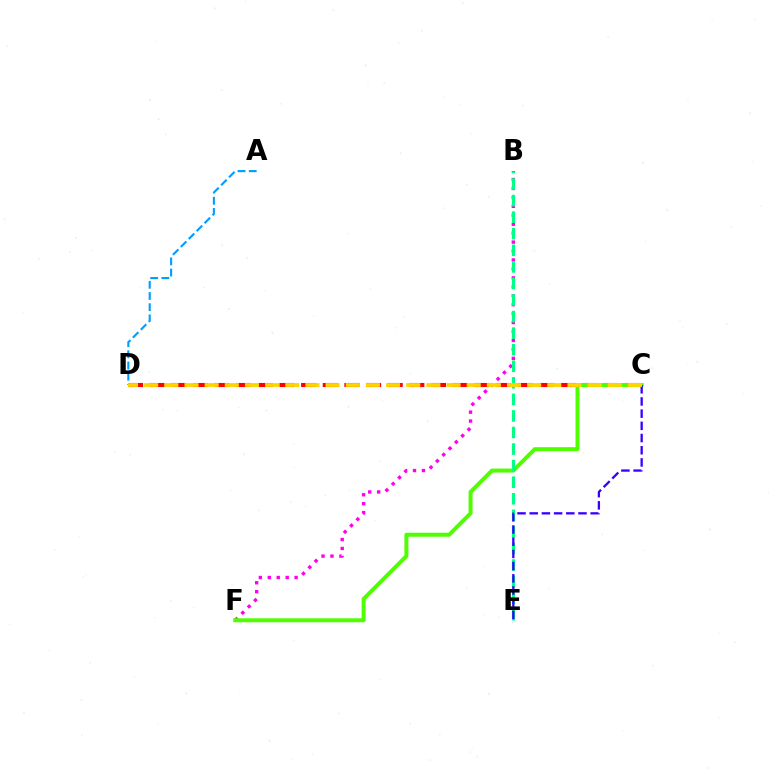{('B', 'F'): [{'color': '#ff00ed', 'line_style': 'dotted', 'thickness': 2.43}], ('C', 'D'): [{'color': '#ff0000', 'line_style': 'dashed', 'thickness': 2.94}, {'color': '#ffd500', 'line_style': 'dashed', 'thickness': 2.74}], ('C', 'F'): [{'color': '#4fff00', 'line_style': 'solid', 'thickness': 2.87}], ('B', 'E'): [{'color': '#00ff86', 'line_style': 'dashed', 'thickness': 2.25}], ('C', 'E'): [{'color': '#3700ff', 'line_style': 'dashed', 'thickness': 1.66}], ('A', 'D'): [{'color': '#009eff', 'line_style': 'dashed', 'thickness': 1.52}]}